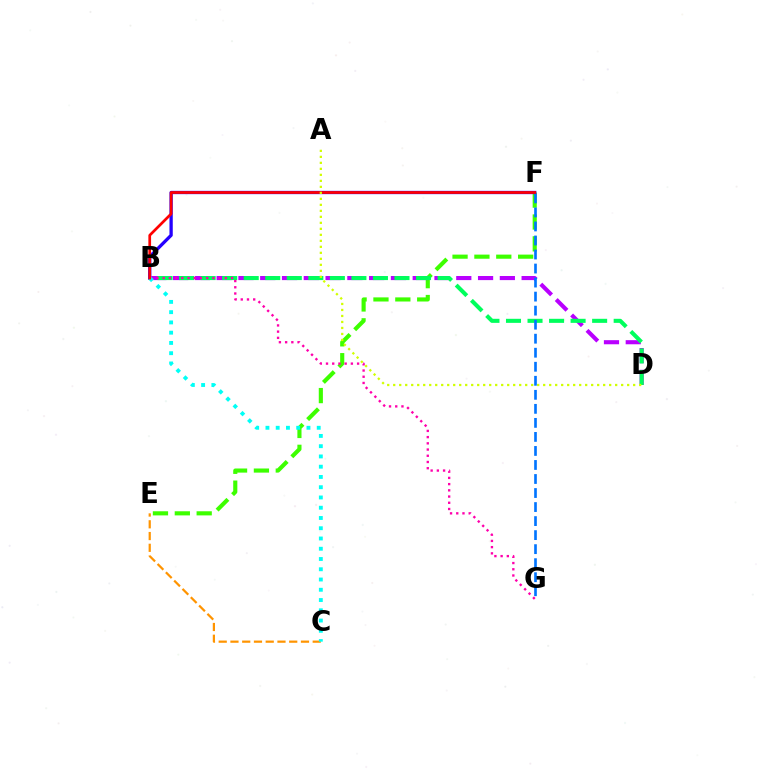{('E', 'F'): [{'color': '#3dff00', 'line_style': 'dashed', 'thickness': 2.97}], ('B', 'F'): [{'color': '#2500ff', 'line_style': 'solid', 'thickness': 2.37}, {'color': '#ff0000', 'line_style': 'solid', 'thickness': 1.95}], ('B', 'D'): [{'color': '#b900ff', 'line_style': 'dashed', 'thickness': 2.96}, {'color': '#00ff5c', 'line_style': 'dashed', 'thickness': 2.93}], ('C', 'E'): [{'color': '#ff9400', 'line_style': 'dashed', 'thickness': 1.6}], ('F', 'G'): [{'color': '#0074ff', 'line_style': 'dashed', 'thickness': 1.91}], ('B', 'G'): [{'color': '#ff00ac', 'line_style': 'dotted', 'thickness': 1.69}], ('B', 'C'): [{'color': '#00fff6', 'line_style': 'dotted', 'thickness': 2.79}], ('A', 'D'): [{'color': '#d1ff00', 'line_style': 'dotted', 'thickness': 1.63}]}